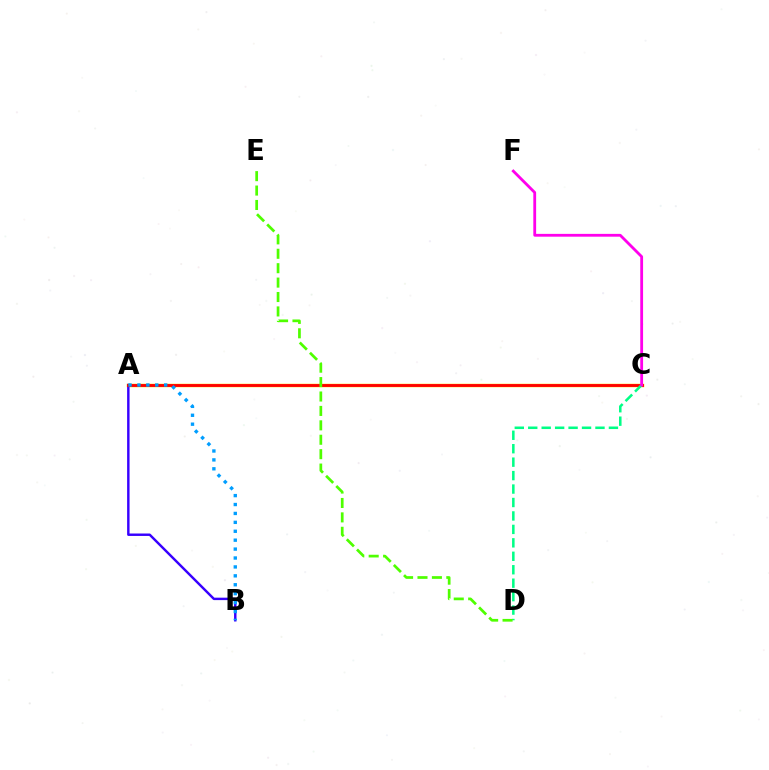{('A', 'C'): [{'color': '#ffd500', 'line_style': 'solid', 'thickness': 2.51}, {'color': '#ff0000', 'line_style': 'solid', 'thickness': 2.05}], ('A', 'B'): [{'color': '#3700ff', 'line_style': 'solid', 'thickness': 1.75}, {'color': '#009eff', 'line_style': 'dotted', 'thickness': 2.42}], ('C', 'D'): [{'color': '#00ff86', 'line_style': 'dashed', 'thickness': 1.83}], ('D', 'E'): [{'color': '#4fff00', 'line_style': 'dashed', 'thickness': 1.96}], ('C', 'F'): [{'color': '#ff00ed', 'line_style': 'solid', 'thickness': 2.02}]}